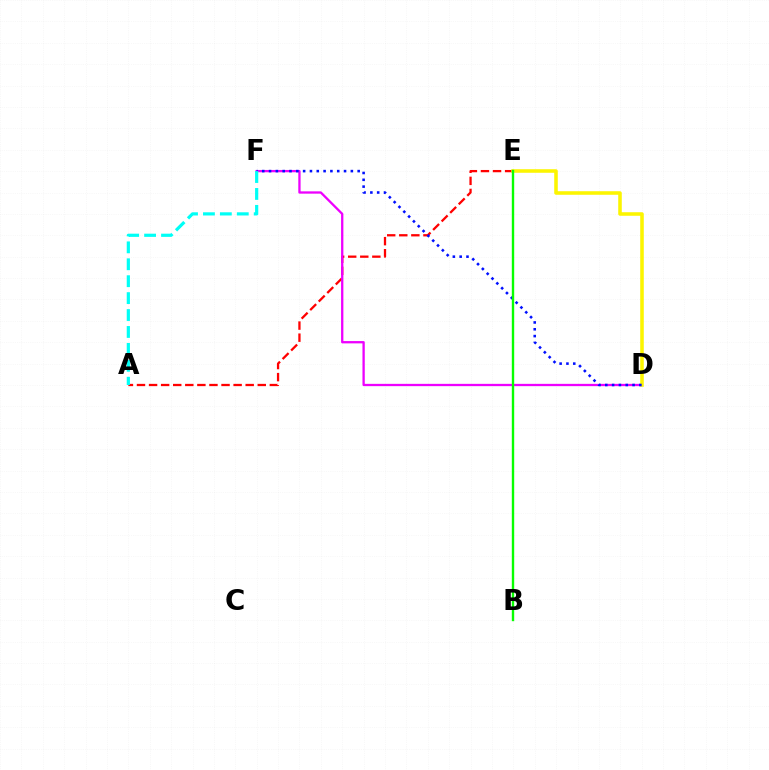{('A', 'E'): [{'color': '#ff0000', 'line_style': 'dashed', 'thickness': 1.64}], ('D', 'F'): [{'color': '#ee00ff', 'line_style': 'solid', 'thickness': 1.65}, {'color': '#0010ff', 'line_style': 'dotted', 'thickness': 1.85}], ('D', 'E'): [{'color': '#fcf500', 'line_style': 'solid', 'thickness': 2.56}], ('B', 'E'): [{'color': '#08ff00', 'line_style': 'solid', 'thickness': 1.72}], ('A', 'F'): [{'color': '#00fff6', 'line_style': 'dashed', 'thickness': 2.3}]}